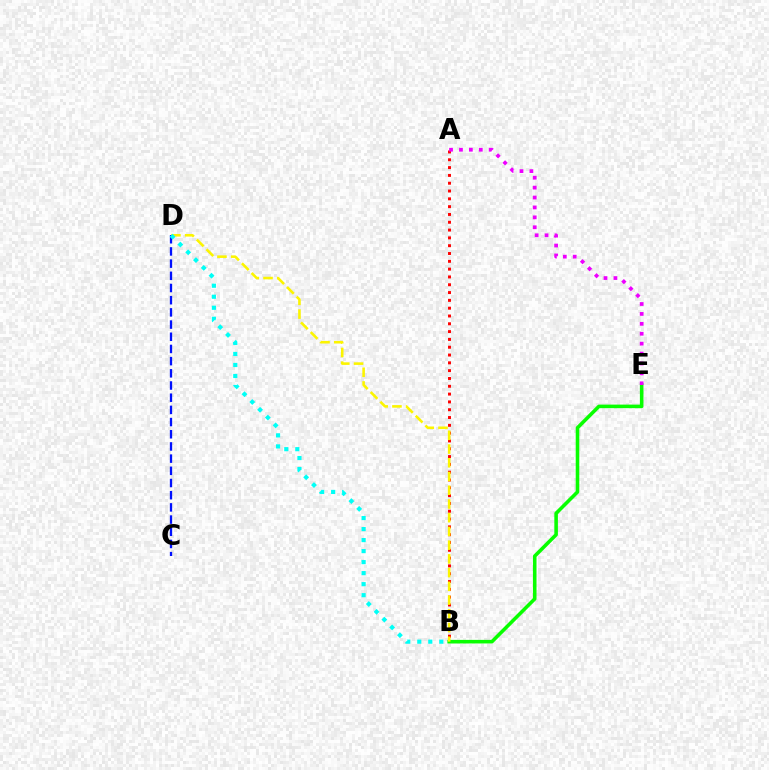{('B', 'E'): [{'color': '#08ff00', 'line_style': 'solid', 'thickness': 2.57}], ('A', 'B'): [{'color': '#ff0000', 'line_style': 'dotted', 'thickness': 2.12}], ('B', 'D'): [{'color': '#fcf500', 'line_style': 'dashed', 'thickness': 1.87}, {'color': '#00fff6', 'line_style': 'dotted', 'thickness': 2.99}], ('A', 'E'): [{'color': '#ee00ff', 'line_style': 'dotted', 'thickness': 2.69}], ('C', 'D'): [{'color': '#0010ff', 'line_style': 'dashed', 'thickness': 1.66}]}